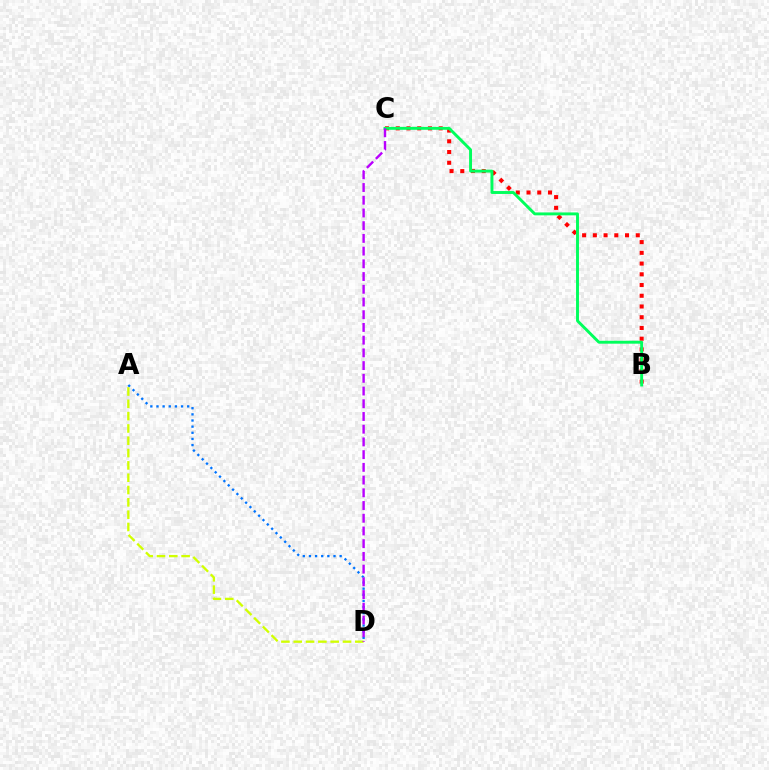{('A', 'D'): [{'color': '#0074ff', 'line_style': 'dotted', 'thickness': 1.67}, {'color': '#d1ff00', 'line_style': 'dashed', 'thickness': 1.67}], ('B', 'C'): [{'color': '#ff0000', 'line_style': 'dotted', 'thickness': 2.92}, {'color': '#00ff5c', 'line_style': 'solid', 'thickness': 2.1}], ('C', 'D'): [{'color': '#b900ff', 'line_style': 'dashed', 'thickness': 1.73}]}